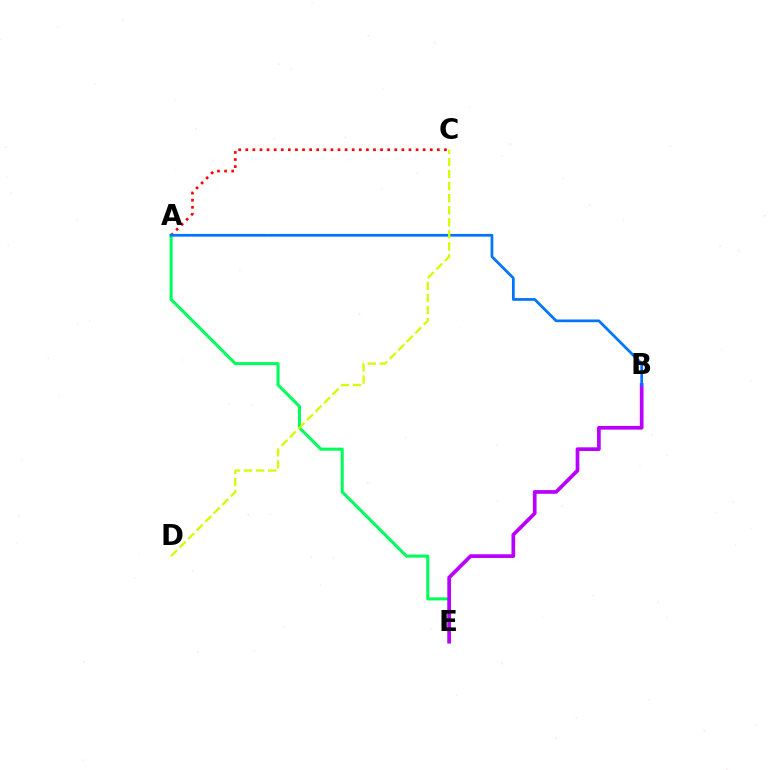{('A', 'C'): [{'color': '#ff0000', 'line_style': 'dotted', 'thickness': 1.93}], ('A', 'E'): [{'color': '#00ff5c', 'line_style': 'solid', 'thickness': 2.2}], ('B', 'E'): [{'color': '#b900ff', 'line_style': 'solid', 'thickness': 2.66}], ('A', 'B'): [{'color': '#0074ff', 'line_style': 'solid', 'thickness': 1.95}], ('C', 'D'): [{'color': '#d1ff00', 'line_style': 'dashed', 'thickness': 1.64}]}